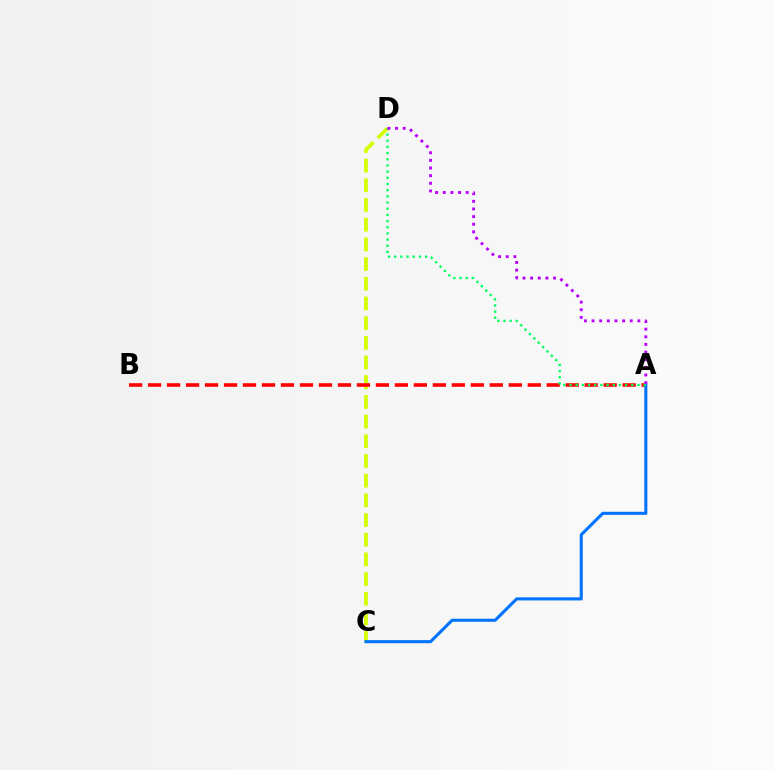{('C', 'D'): [{'color': '#d1ff00', 'line_style': 'dashed', 'thickness': 2.67}], ('A', 'B'): [{'color': '#ff0000', 'line_style': 'dashed', 'thickness': 2.58}], ('A', 'C'): [{'color': '#0074ff', 'line_style': 'solid', 'thickness': 2.22}], ('A', 'D'): [{'color': '#00ff5c', 'line_style': 'dotted', 'thickness': 1.68}, {'color': '#b900ff', 'line_style': 'dotted', 'thickness': 2.07}]}